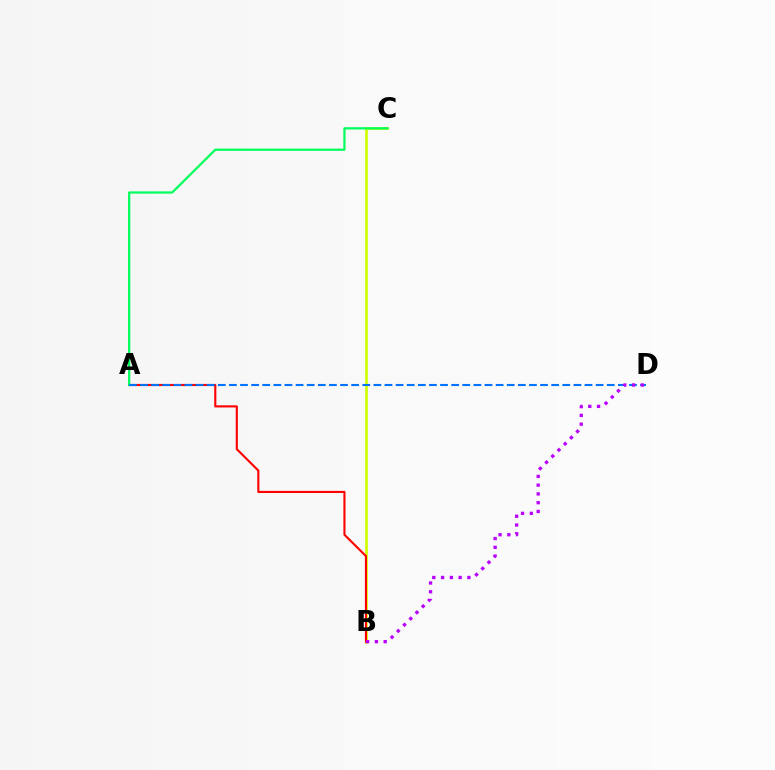{('B', 'C'): [{'color': '#d1ff00', 'line_style': 'solid', 'thickness': 1.92}], ('A', 'B'): [{'color': '#ff0000', 'line_style': 'solid', 'thickness': 1.53}], ('A', 'C'): [{'color': '#00ff5c', 'line_style': 'solid', 'thickness': 1.62}], ('A', 'D'): [{'color': '#0074ff', 'line_style': 'dashed', 'thickness': 1.51}], ('B', 'D'): [{'color': '#b900ff', 'line_style': 'dotted', 'thickness': 2.38}]}